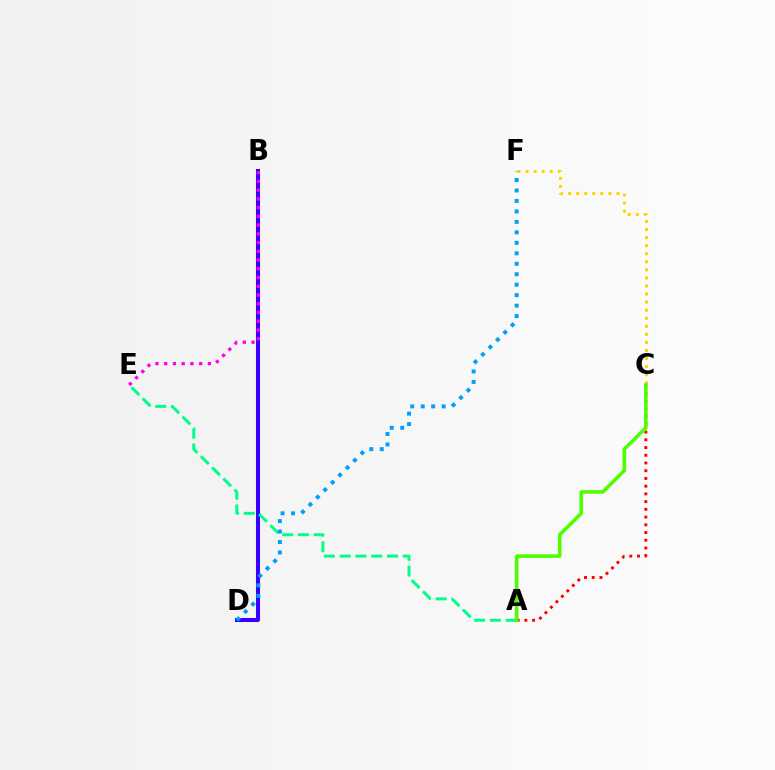{('A', 'C'): [{'color': '#ff0000', 'line_style': 'dotted', 'thickness': 2.1}, {'color': '#4fff00', 'line_style': 'solid', 'thickness': 2.59}], ('B', 'D'): [{'color': '#3700ff', 'line_style': 'solid', 'thickness': 2.92}], ('A', 'E'): [{'color': '#00ff86', 'line_style': 'dashed', 'thickness': 2.14}], ('B', 'E'): [{'color': '#ff00ed', 'line_style': 'dotted', 'thickness': 2.38}], ('C', 'F'): [{'color': '#ffd500', 'line_style': 'dotted', 'thickness': 2.19}], ('D', 'F'): [{'color': '#009eff', 'line_style': 'dotted', 'thickness': 2.84}]}